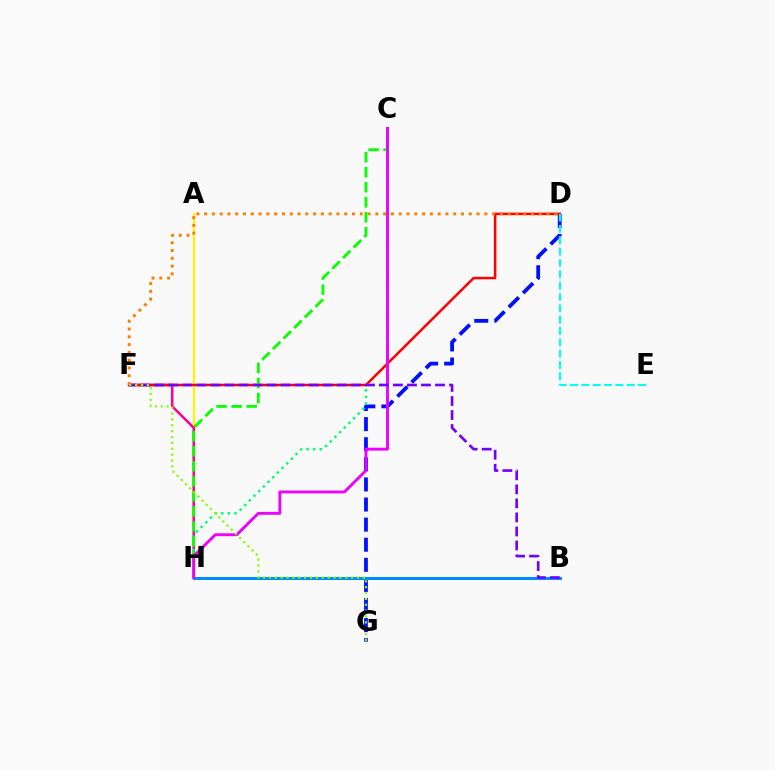{('D', 'G'): [{'color': '#0010ff', 'line_style': 'dashed', 'thickness': 2.73}], ('A', 'H'): [{'color': '#fcf500', 'line_style': 'solid', 'thickness': 1.57}], ('F', 'H'): [{'color': '#ff0094', 'line_style': 'solid', 'thickness': 1.82}], ('D', 'F'): [{'color': '#ff0000', 'line_style': 'solid', 'thickness': 1.81}, {'color': '#ff7c00', 'line_style': 'dotted', 'thickness': 2.11}], ('B', 'H'): [{'color': '#008cff', 'line_style': 'solid', 'thickness': 2.16}], ('C', 'H'): [{'color': '#00ff74', 'line_style': 'dotted', 'thickness': 1.79}, {'color': '#08ff00', 'line_style': 'dashed', 'thickness': 2.04}, {'color': '#ee00ff', 'line_style': 'solid', 'thickness': 2.08}], ('B', 'F'): [{'color': '#7200ff', 'line_style': 'dashed', 'thickness': 1.91}], ('F', 'G'): [{'color': '#84ff00', 'line_style': 'dotted', 'thickness': 1.6}], ('D', 'E'): [{'color': '#00fff6', 'line_style': 'dashed', 'thickness': 1.54}]}